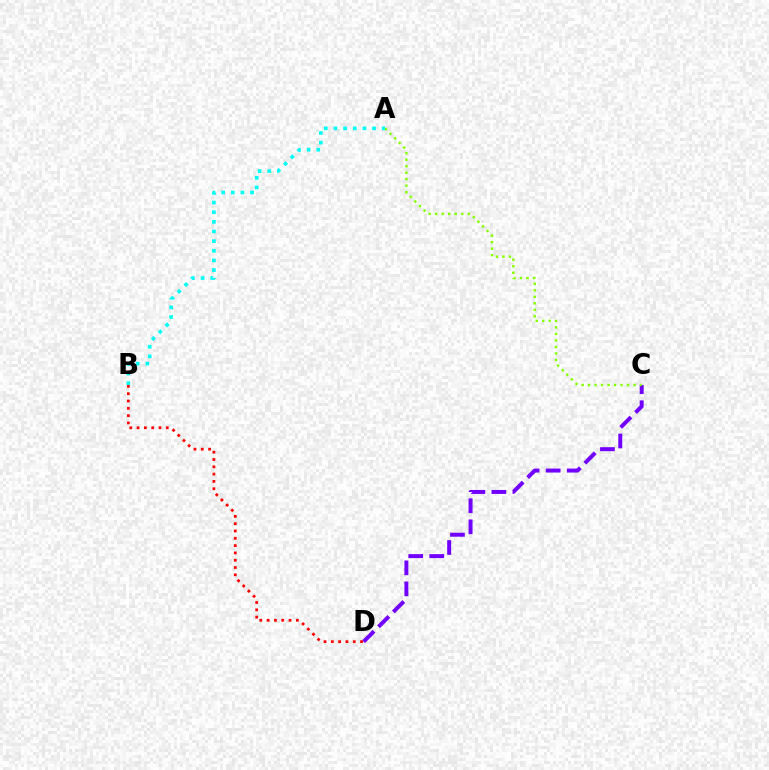{('C', 'D'): [{'color': '#7200ff', 'line_style': 'dashed', 'thickness': 2.86}], ('B', 'D'): [{'color': '#ff0000', 'line_style': 'dotted', 'thickness': 1.99}], ('A', 'C'): [{'color': '#84ff00', 'line_style': 'dotted', 'thickness': 1.77}], ('A', 'B'): [{'color': '#00fff6', 'line_style': 'dotted', 'thickness': 2.62}]}